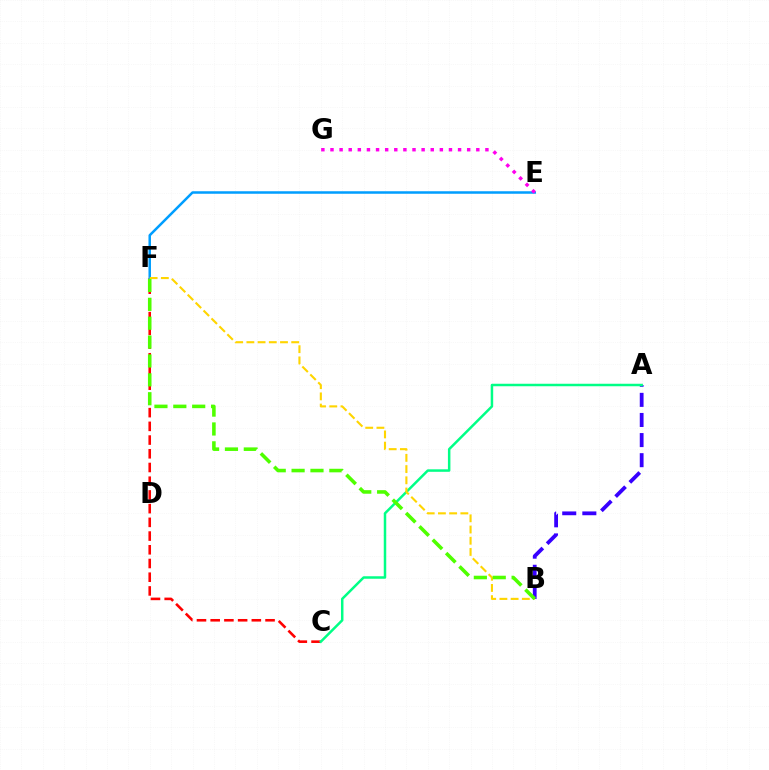{('A', 'B'): [{'color': '#3700ff', 'line_style': 'dashed', 'thickness': 2.73}], ('C', 'F'): [{'color': '#ff0000', 'line_style': 'dashed', 'thickness': 1.86}], ('A', 'C'): [{'color': '#00ff86', 'line_style': 'solid', 'thickness': 1.8}], ('E', 'F'): [{'color': '#009eff', 'line_style': 'solid', 'thickness': 1.81}], ('E', 'G'): [{'color': '#ff00ed', 'line_style': 'dotted', 'thickness': 2.48}], ('B', 'F'): [{'color': '#ffd500', 'line_style': 'dashed', 'thickness': 1.52}, {'color': '#4fff00', 'line_style': 'dashed', 'thickness': 2.56}]}